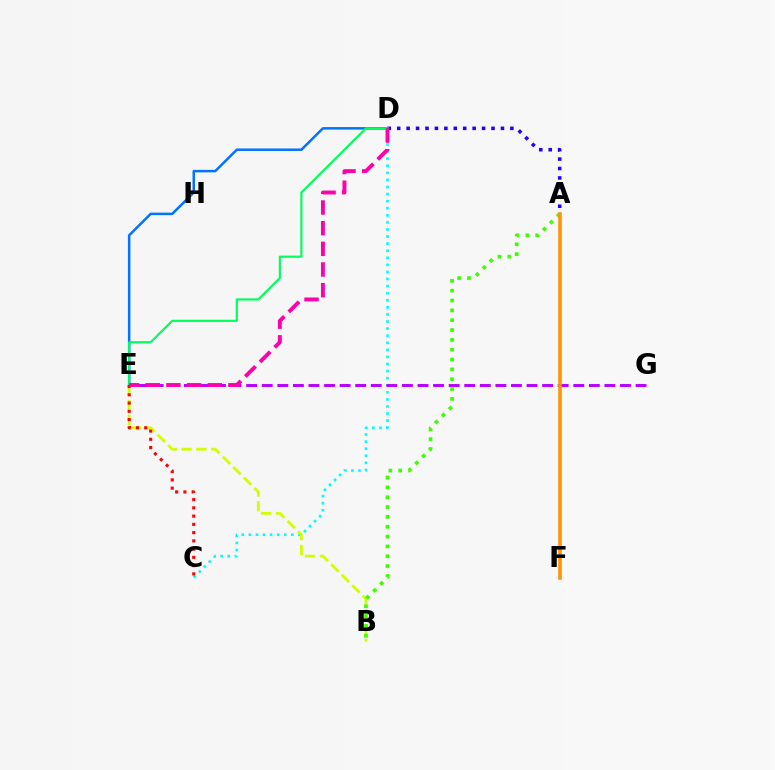{('A', 'D'): [{'color': '#2500ff', 'line_style': 'dotted', 'thickness': 2.56}], ('C', 'D'): [{'color': '#00fff6', 'line_style': 'dotted', 'thickness': 1.92}], ('D', 'E'): [{'color': '#0074ff', 'line_style': 'solid', 'thickness': 1.8}, {'color': '#00ff5c', 'line_style': 'solid', 'thickness': 1.56}, {'color': '#ff00ac', 'line_style': 'dashed', 'thickness': 2.81}], ('B', 'E'): [{'color': '#d1ff00', 'line_style': 'dashed', 'thickness': 2.01}], ('E', 'G'): [{'color': '#b900ff', 'line_style': 'dashed', 'thickness': 2.12}], ('A', 'B'): [{'color': '#3dff00', 'line_style': 'dotted', 'thickness': 2.67}], ('C', 'E'): [{'color': '#ff0000', 'line_style': 'dotted', 'thickness': 2.24}], ('A', 'F'): [{'color': '#ff9400', 'line_style': 'solid', 'thickness': 2.56}]}